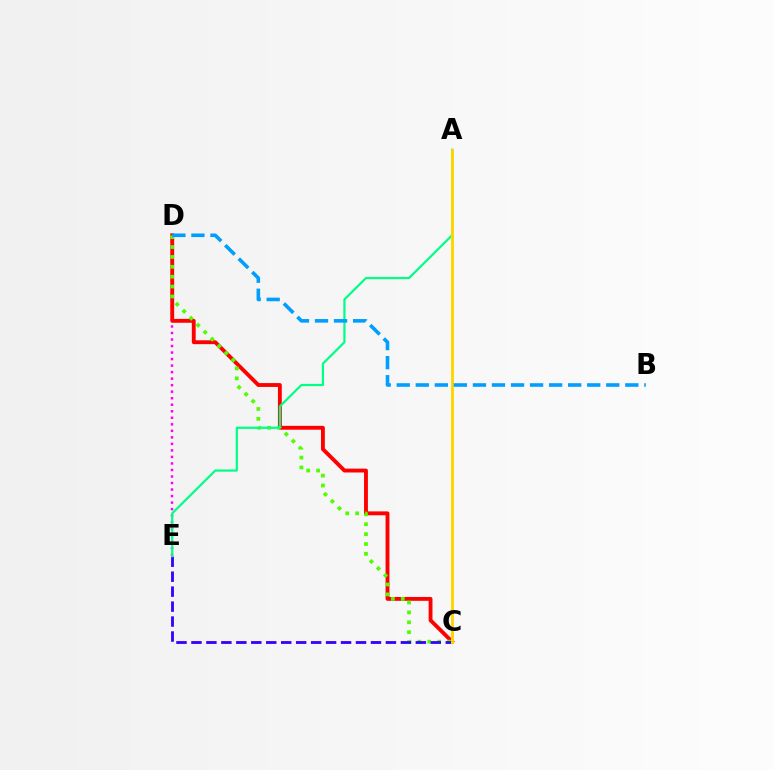{('D', 'E'): [{'color': '#ff00ed', 'line_style': 'dotted', 'thickness': 1.77}], ('C', 'D'): [{'color': '#ff0000', 'line_style': 'solid', 'thickness': 2.78}, {'color': '#4fff00', 'line_style': 'dotted', 'thickness': 2.69}], ('C', 'E'): [{'color': '#3700ff', 'line_style': 'dashed', 'thickness': 2.03}], ('A', 'E'): [{'color': '#00ff86', 'line_style': 'solid', 'thickness': 1.59}], ('A', 'C'): [{'color': '#ffd500', 'line_style': 'solid', 'thickness': 2.09}], ('B', 'D'): [{'color': '#009eff', 'line_style': 'dashed', 'thickness': 2.59}]}